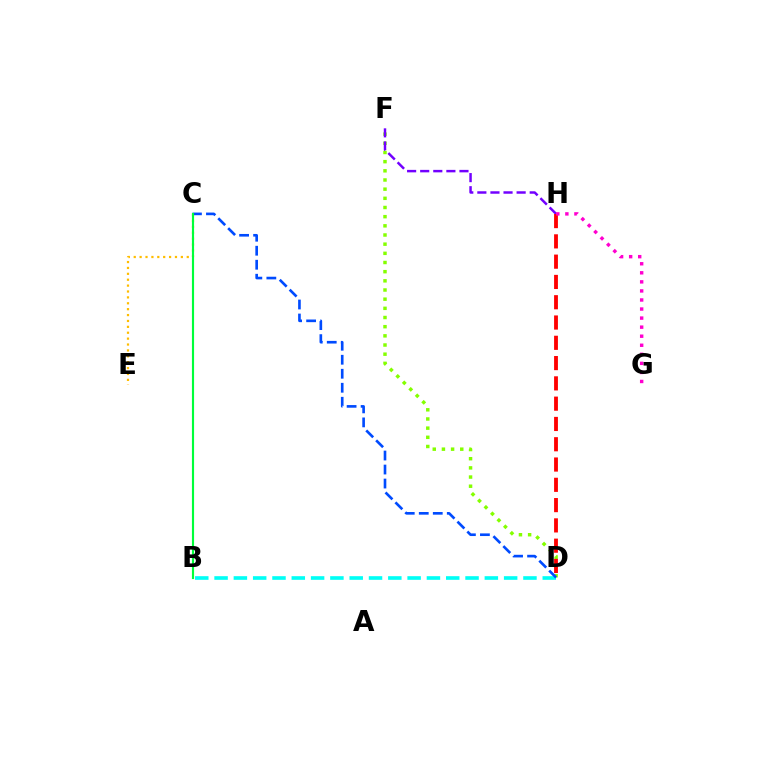{('D', 'F'): [{'color': '#84ff00', 'line_style': 'dotted', 'thickness': 2.49}], ('C', 'E'): [{'color': '#ffbd00', 'line_style': 'dotted', 'thickness': 1.6}], ('F', 'H'): [{'color': '#7200ff', 'line_style': 'dashed', 'thickness': 1.78}], ('B', 'D'): [{'color': '#00fff6', 'line_style': 'dashed', 'thickness': 2.62}], ('D', 'H'): [{'color': '#ff0000', 'line_style': 'dashed', 'thickness': 2.76}], ('C', 'D'): [{'color': '#004bff', 'line_style': 'dashed', 'thickness': 1.9}], ('B', 'C'): [{'color': '#00ff39', 'line_style': 'solid', 'thickness': 1.55}], ('G', 'H'): [{'color': '#ff00cf', 'line_style': 'dotted', 'thickness': 2.46}]}